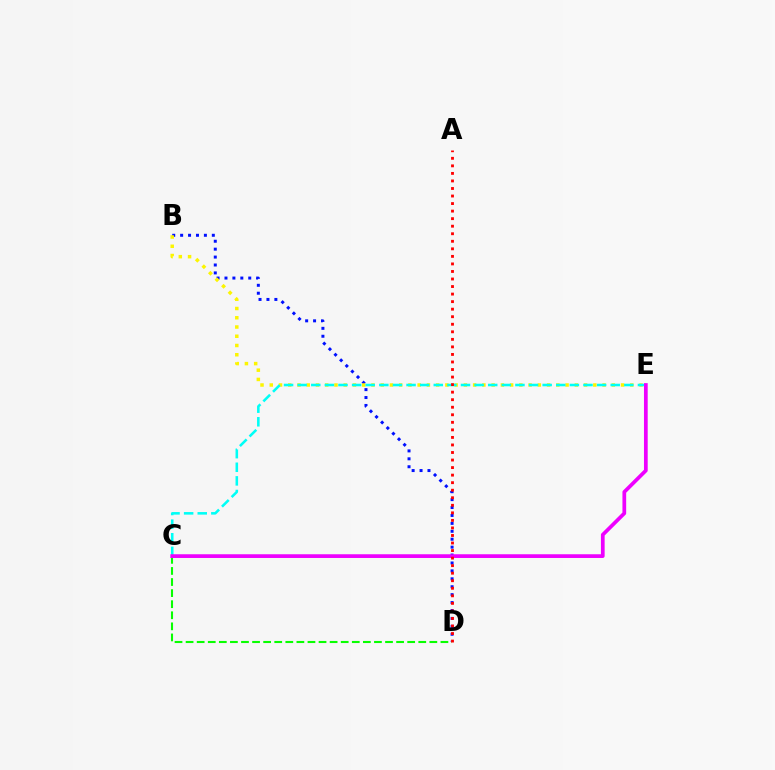{('B', 'D'): [{'color': '#0010ff', 'line_style': 'dotted', 'thickness': 2.15}], ('B', 'E'): [{'color': '#fcf500', 'line_style': 'dotted', 'thickness': 2.51}], ('C', 'E'): [{'color': '#00fff6', 'line_style': 'dashed', 'thickness': 1.85}, {'color': '#ee00ff', 'line_style': 'solid', 'thickness': 2.68}], ('C', 'D'): [{'color': '#08ff00', 'line_style': 'dashed', 'thickness': 1.51}], ('A', 'D'): [{'color': '#ff0000', 'line_style': 'dotted', 'thickness': 2.05}]}